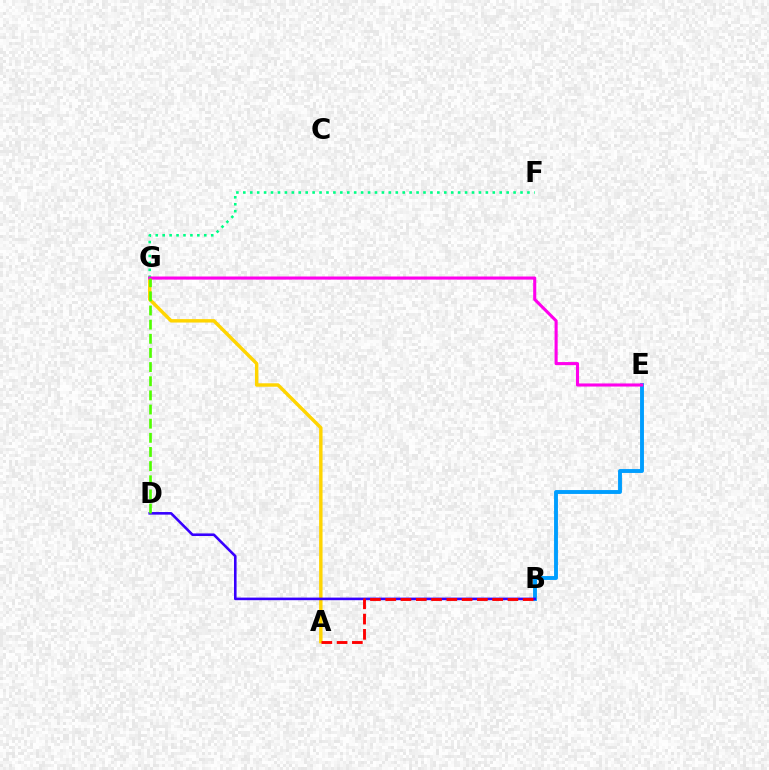{('A', 'G'): [{'color': '#ffd500', 'line_style': 'solid', 'thickness': 2.47}], ('B', 'E'): [{'color': '#009eff', 'line_style': 'solid', 'thickness': 2.8}], ('B', 'D'): [{'color': '#3700ff', 'line_style': 'solid', 'thickness': 1.87}], ('A', 'B'): [{'color': '#ff0000', 'line_style': 'dashed', 'thickness': 2.07}], ('F', 'G'): [{'color': '#00ff86', 'line_style': 'dotted', 'thickness': 1.88}], ('E', 'G'): [{'color': '#ff00ed', 'line_style': 'solid', 'thickness': 2.22}], ('D', 'G'): [{'color': '#4fff00', 'line_style': 'dashed', 'thickness': 1.92}]}